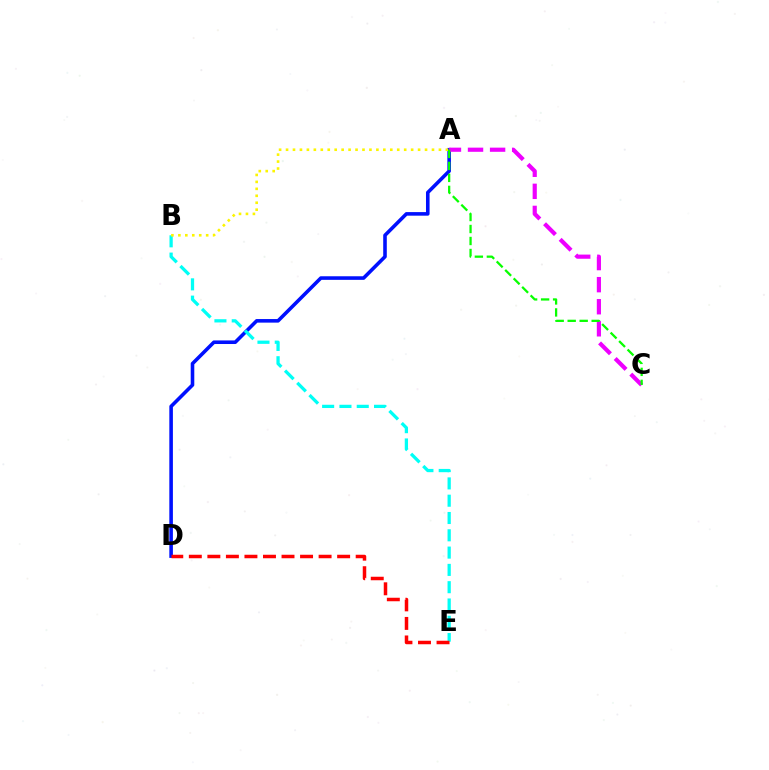{('A', 'D'): [{'color': '#0010ff', 'line_style': 'solid', 'thickness': 2.58}], ('B', 'E'): [{'color': '#00fff6', 'line_style': 'dashed', 'thickness': 2.35}], ('A', 'B'): [{'color': '#fcf500', 'line_style': 'dotted', 'thickness': 1.89}], ('A', 'C'): [{'color': '#ee00ff', 'line_style': 'dashed', 'thickness': 3.0}, {'color': '#08ff00', 'line_style': 'dashed', 'thickness': 1.63}], ('D', 'E'): [{'color': '#ff0000', 'line_style': 'dashed', 'thickness': 2.52}]}